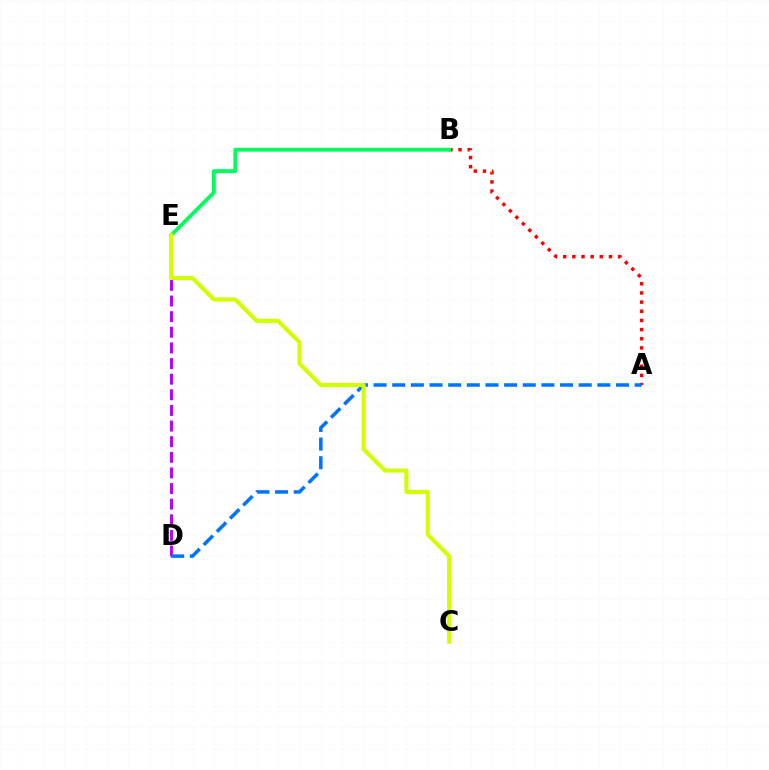{('A', 'B'): [{'color': '#ff0000', 'line_style': 'dotted', 'thickness': 2.49}], ('D', 'E'): [{'color': '#b900ff', 'line_style': 'dashed', 'thickness': 2.12}], ('B', 'E'): [{'color': '#00ff5c', 'line_style': 'solid', 'thickness': 2.76}], ('A', 'D'): [{'color': '#0074ff', 'line_style': 'dashed', 'thickness': 2.53}], ('C', 'E'): [{'color': '#d1ff00', 'line_style': 'solid', 'thickness': 2.97}]}